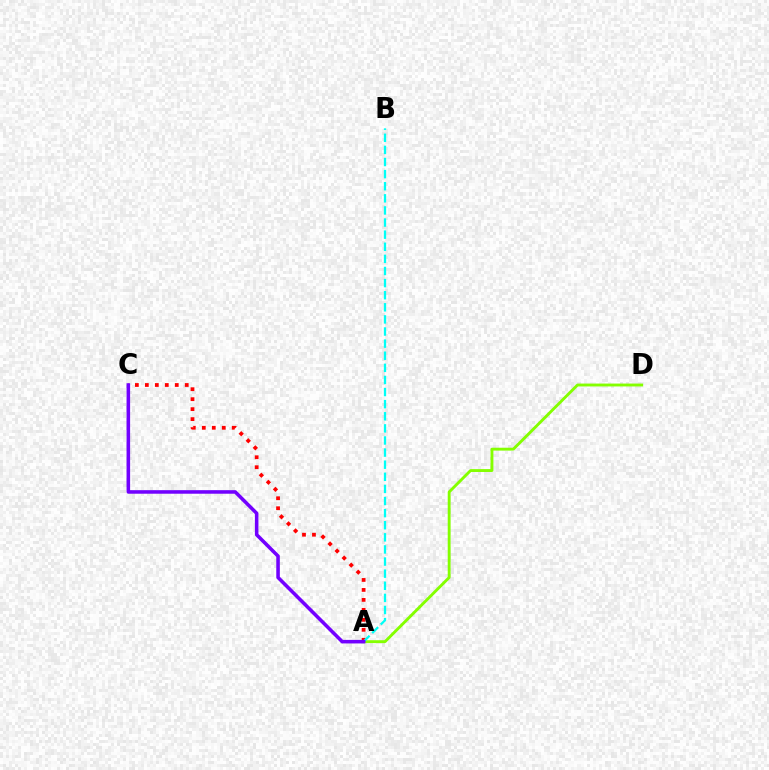{('A', 'D'): [{'color': '#84ff00', 'line_style': 'solid', 'thickness': 2.08}], ('A', 'C'): [{'color': '#ff0000', 'line_style': 'dotted', 'thickness': 2.71}, {'color': '#7200ff', 'line_style': 'solid', 'thickness': 2.56}], ('A', 'B'): [{'color': '#00fff6', 'line_style': 'dashed', 'thickness': 1.64}]}